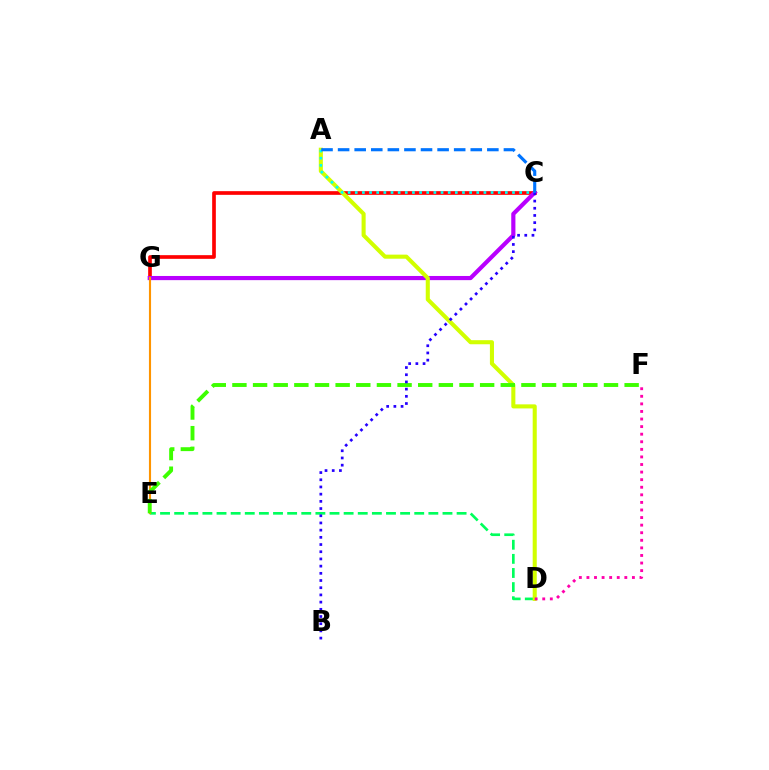{('C', 'G'): [{'color': '#ff0000', 'line_style': 'solid', 'thickness': 2.65}, {'color': '#b900ff', 'line_style': 'solid', 'thickness': 2.99}], ('D', 'E'): [{'color': '#00ff5c', 'line_style': 'dashed', 'thickness': 1.92}], ('A', 'D'): [{'color': '#d1ff00', 'line_style': 'solid', 'thickness': 2.93}], ('E', 'G'): [{'color': '#ff9400', 'line_style': 'solid', 'thickness': 1.53}], ('E', 'F'): [{'color': '#3dff00', 'line_style': 'dashed', 'thickness': 2.8}], ('A', 'C'): [{'color': '#00fff6', 'line_style': 'dotted', 'thickness': 1.94}, {'color': '#0074ff', 'line_style': 'dashed', 'thickness': 2.25}], ('D', 'F'): [{'color': '#ff00ac', 'line_style': 'dotted', 'thickness': 2.06}], ('B', 'C'): [{'color': '#2500ff', 'line_style': 'dotted', 'thickness': 1.96}]}